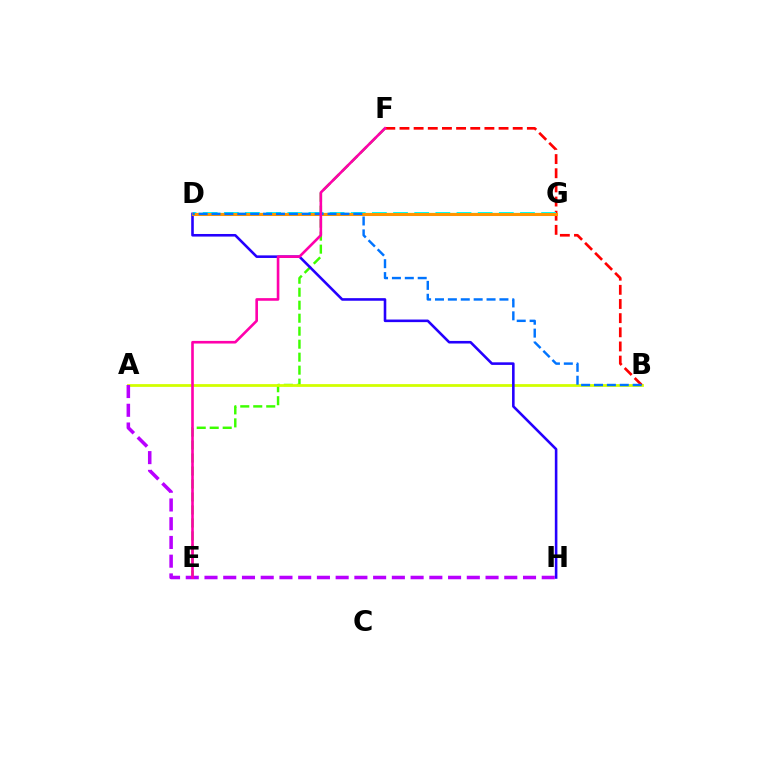{('E', 'F'): [{'color': '#3dff00', 'line_style': 'dashed', 'thickness': 1.76}, {'color': '#ff00ac', 'line_style': 'solid', 'thickness': 1.89}], ('A', 'B'): [{'color': '#d1ff00', 'line_style': 'solid', 'thickness': 2.0}], ('D', 'G'): [{'color': '#00ff5c', 'line_style': 'solid', 'thickness': 1.58}, {'color': '#00fff6', 'line_style': 'dashed', 'thickness': 2.87}, {'color': '#ff9400', 'line_style': 'solid', 'thickness': 2.19}], ('B', 'F'): [{'color': '#ff0000', 'line_style': 'dashed', 'thickness': 1.92}], ('D', 'H'): [{'color': '#2500ff', 'line_style': 'solid', 'thickness': 1.86}], ('A', 'H'): [{'color': '#b900ff', 'line_style': 'dashed', 'thickness': 2.55}], ('B', 'D'): [{'color': '#0074ff', 'line_style': 'dashed', 'thickness': 1.75}]}